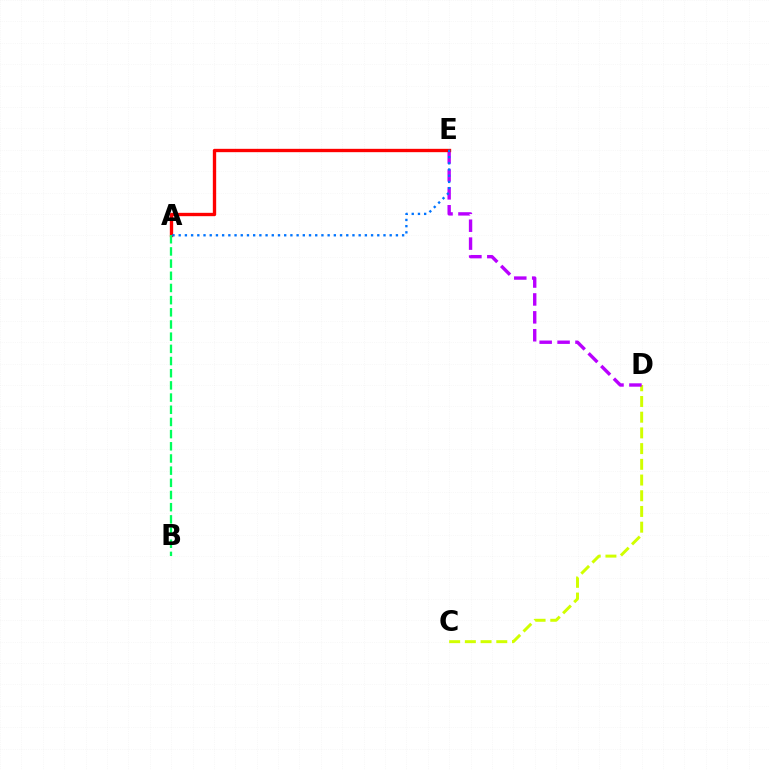{('C', 'D'): [{'color': '#d1ff00', 'line_style': 'dashed', 'thickness': 2.13}], ('D', 'E'): [{'color': '#b900ff', 'line_style': 'dashed', 'thickness': 2.43}], ('A', 'E'): [{'color': '#ff0000', 'line_style': 'solid', 'thickness': 2.41}, {'color': '#0074ff', 'line_style': 'dotted', 'thickness': 1.69}], ('A', 'B'): [{'color': '#00ff5c', 'line_style': 'dashed', 'thickness': 1.65}]}